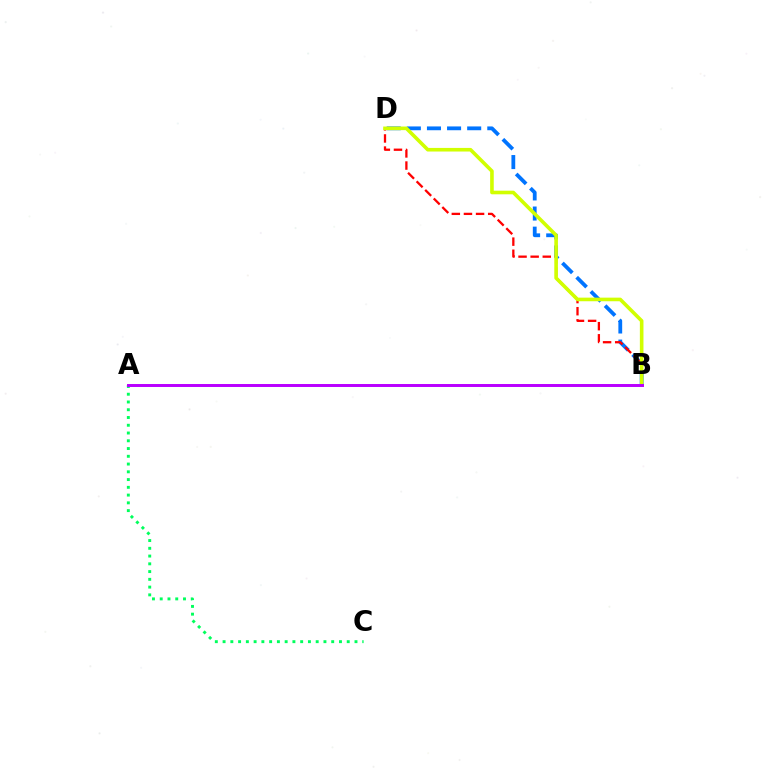{('B', 'D'): [{'color': '#0074ff', 'line_style': 'dashed', 'thickness': 2.73}, {'color': '#ff0000', 'line_style': 'dashed', 'thickness': 1.65}, {'color': '#d1ff00', 'line_style': 'solid', 'thickness': 2.6}], ('A', 'C'): [{'color': '#00ff5c', 'line_style': 'dotted', 'thickness': 2.11}], ('A', 'B'): [{'color': '#b900ff', 'line_style': 'solid', 'thickness': 2.14}]}